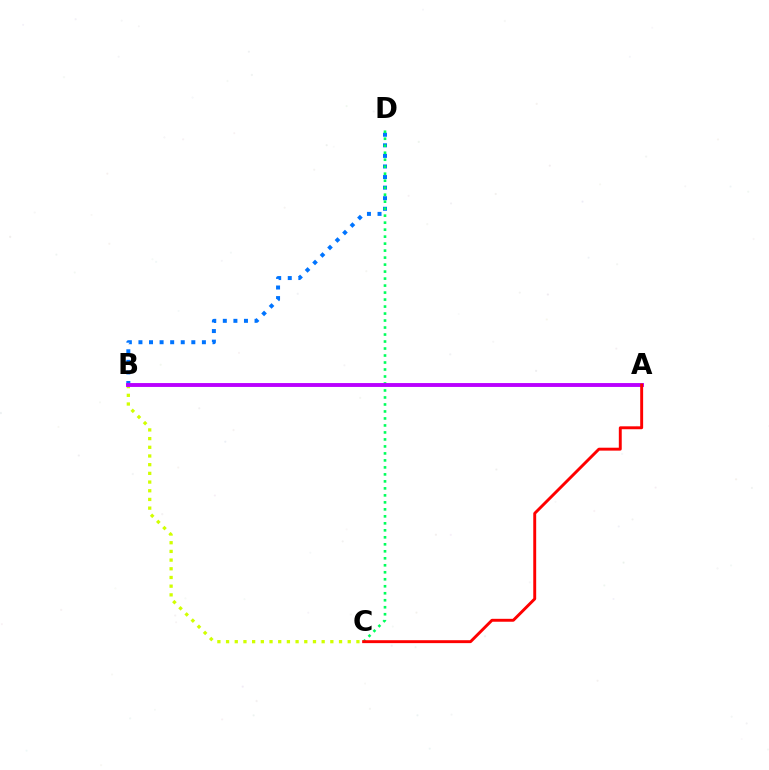{('B', 'D'): [{'color': '#0074ff', 'line_style': 'dotted', 'thickness': 2.87}], ('C', 'D'): [{'color': '#00ff5c', 'line_style': 'dotted', 'thickness': 1.9}], ('B', 'C'): [{'color': '#d1ff00', 'line_style': 'dotted', 'thickness': 2.36}], ('A', 'B'): [{'color': '#b900ff', 'line_style': 'solid', 'thickness': 2.8}], ('A', 'C'): [{'color': '#ff0000', 'line_style': 'solid', 'thickness': 2.1}]}